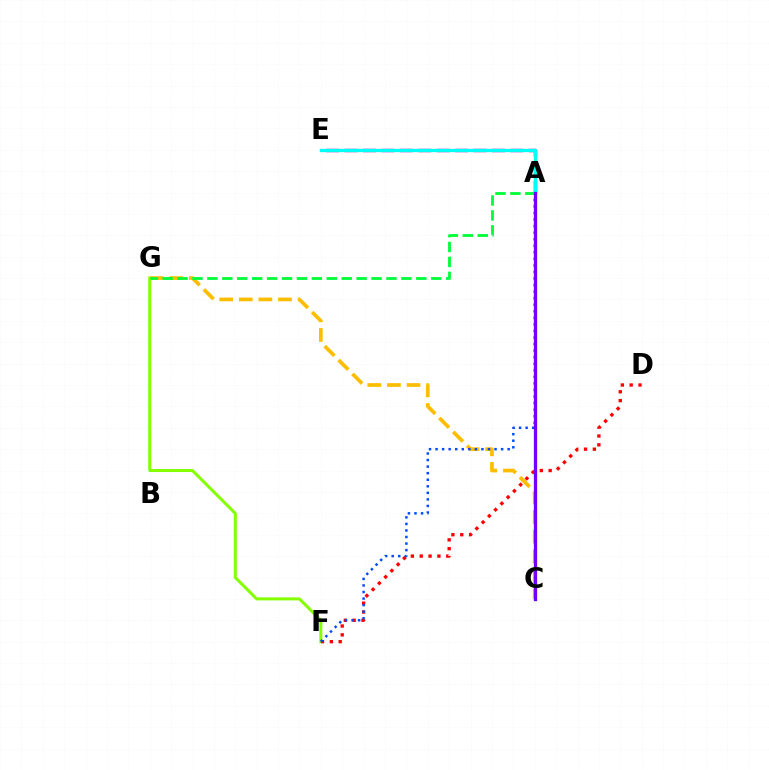{('C', 'G'): [{'color': '#ffbd00', 'line_style': 'dashed', 'thickness': 2.66}], ('A', 'E'): [{'color': '#ff00cf', 'line_style': 'dashed', 'thickness': 2.5}, {'color': '#00fff6', 'line_style': 'solid', 'thickness': 2.42}], ('F', 'G'): [{'color': '#84ff00', 'line_style': 'solid', 'thickness': 2.15}], ('D', 'F'): [{'color': '#ff0000', 'line_style': 'dotted', 'thickness': 2.4}], ('A', 'F'): [{'color': '#004bff', 'line_style': 'dotted', 'thickness': 1.78}], ('A', 'G'): [{'color': '#00ff39', 'line_style': 'dashed', 'thickness': 2.03}], ('A', 'C'): [{'color': '#7200ff', 'line_style': 'solid', 'thickness': 2.37}]}